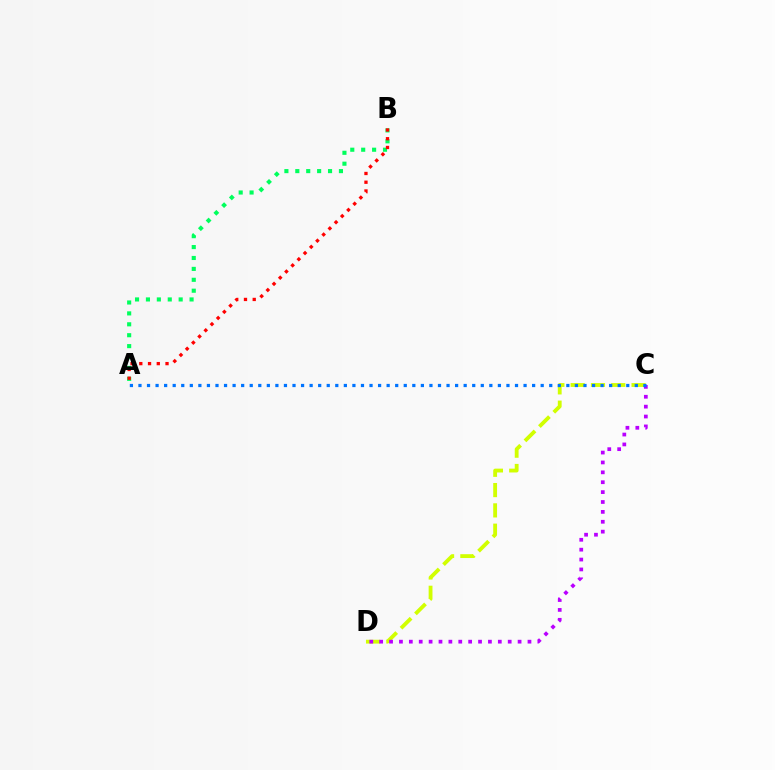{('A', 'B'): [{'color': '#00ff5c', 'line_style': 'dotted', 'thickness': 2.96}, {'color': '#ff0000', 'line_style': 'dotted', 'thickness': 2.38}], ('C', 'D'): [{'color': '#d1ff00', 'line_style': 'dashed', 'thickness': 2.76}, {'color': '#b900ff', 'line_style': 'dotted', 'thickness': 2.69}], ('A', 'C'): [{'color': '#0074ff', 'line_style': 'dotted', 'thickness': 2.33}]}